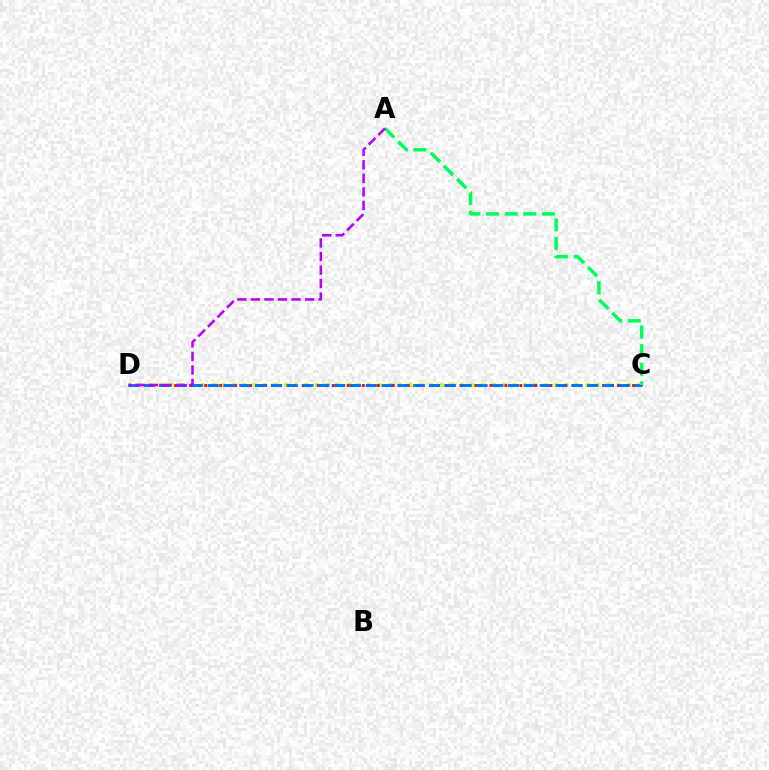{('C', 'D'): [{'color': '#d1ff00', 'line_style': 'dotted', 'thickness': 2.82}, {'color': '#ff0000', 'line_style': 'dotted', 'thickness': 2.04}, {'color': '#0074ff', 'line_style': 'dashed', 'thickness': 2.15}], ('A', 'C'): [{'color': '#00ff5c', 'line_style': 'dashed', 'thickness': 2.53}], ('A', 'D'): [{'color': '#b900ff', 'line_style': 'dashed', 'thickness': 1.84}]}